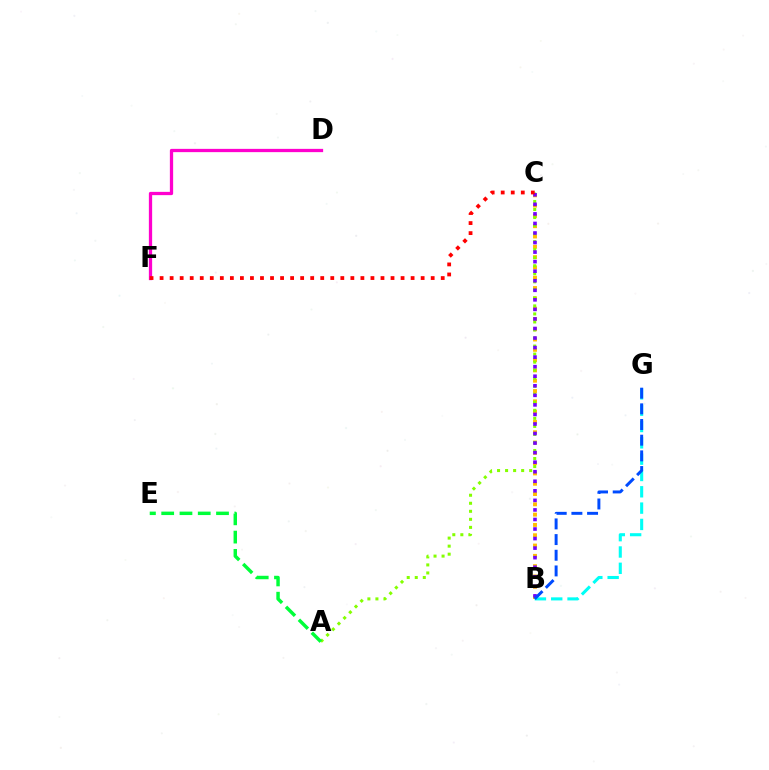{('D', 'F'): [{'color': '#ff00cf', 'line_style': 'solid', 'thickness': 2.36}], ('B', 'C'): [{'color': '#ffbd00', 'line_style': 'dotted', 'thickness': 2.8}, {'color': '#7200ff', 'line_style': 'dotted', 'thickness': 2.59}], ('A', 'C'): [{'color': '#84ff00', 'line_style': 'dotted', 'thickness': 2.18}], ('B', 'G'): [{'color': '#00fff6', 'line_style': 'dashed', 'thickness': 2.22}, {'color': '#004bff', 'line_style': 'dashed', 'thickness': 2.13}], ('A', 'E'): [{'color': '#00ff39', 'line_style': 'dashed', 'thickness': 2.48}], ('C', 'F'): [{'color': '#ff0000', 'line_style': 'dotted', 'thickness': 2.73}]}